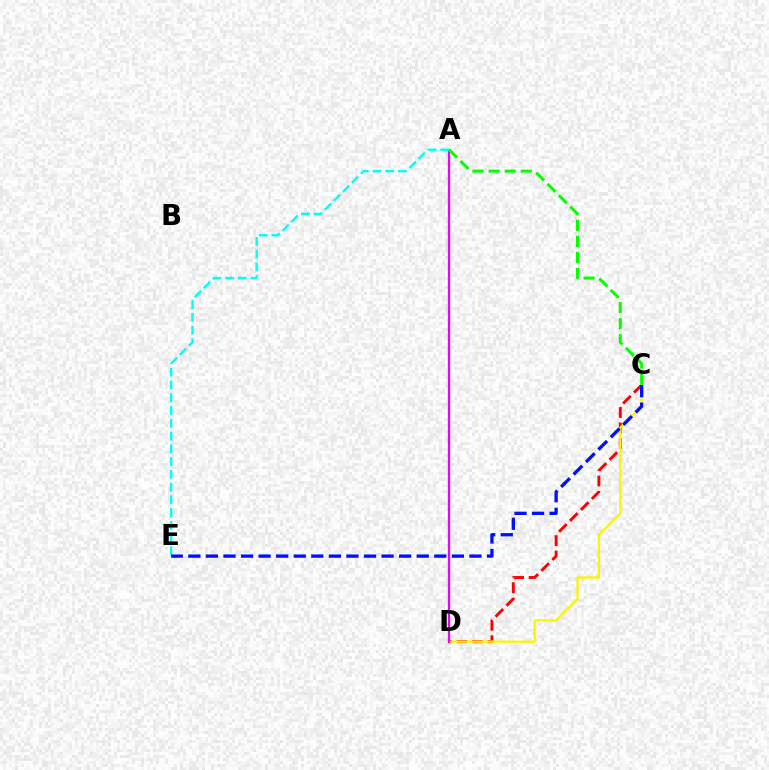{('C', 'D'): [{'color': '#ff0000', 'line_style': 'dashed', 'thickness': 2.1}, {'color': '#fcf500', 'line_style': 'solid', 'thickness': 1.65}], ('A', 'D'): [{'color': '#ee00ff', 'line_style': 'solid', 'thickness': 1.64}], ('A', 'E'): [{'color': '#00fff6', 'line_style': 'dashed', 'thickness': 1.73}], ('C', 'E'): [{'color': '#0010ff', 'line_style': 'dashed', 'thickness': 2.39}], ('A', 'C'): [{'color': '#08ff00', 'line_style': 'dashed', 'thickness': 2.18}]}